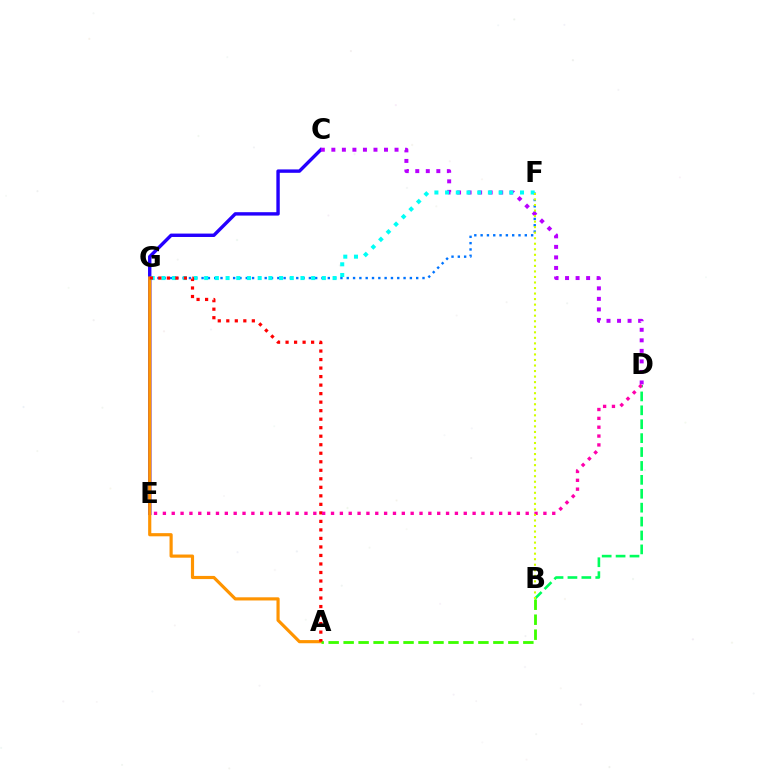{('F', 'G'): [{'color': '#0074ff', 'line_style': 'dotted', 'thickness': 1.72}, {'color': '#00fff6', 'line_style': 'dotted', 'thickness': 2.91}], ('B', 'D'): [{'color': '#00ff5c', 'line_style': 'dashed', 'thickness': 1.89}], ('C', 'E'): [{'color': '#2500ff', 'line_style': 'solid', 'thickness': 2.45}], ('A', 'G'): [{'color': '#ff9400', 'line_style': 'solid', 'thickness': 2.28}, {'color': '#ff0000', 'line_style': 'dotted', 'thickness': 2.31}], ('C', 'D'): [{'color': '#b900ff', 'line_style': 'dotted', 'thickness': 2.86}], ('A', 'B'): [{'color': '#3dff00', 'line_style': 'dashed', 'thickness': 2.03}], ('D', 'E'): [{'color': '#ff00ac', 'line_style': 'dotted', 'thickness': 2.4}], ('B', 'F'): [{'color': '#d1ff00', 'line_style': 'dotted', 'thickness': 1.5}]}